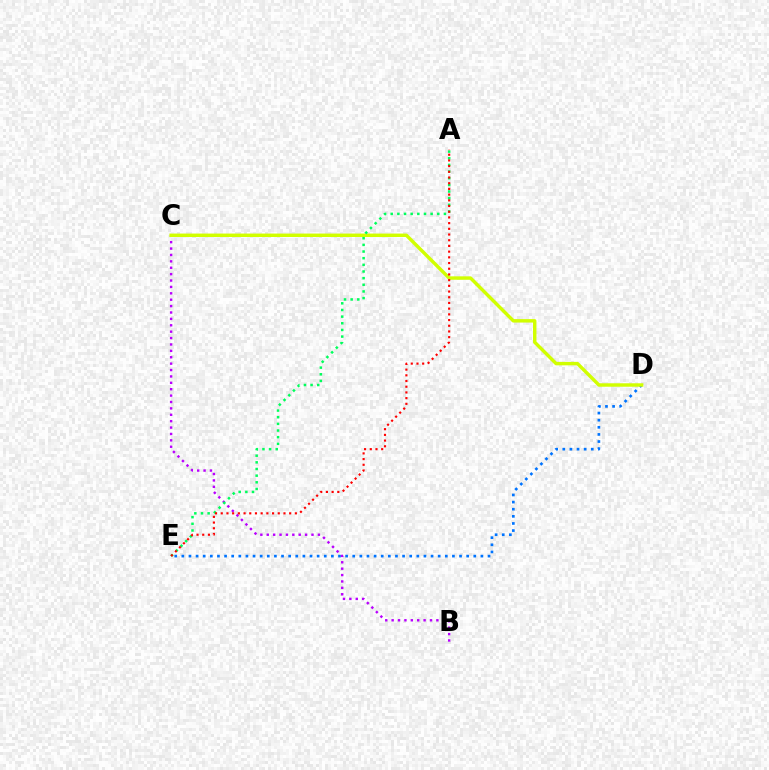{('D', 'E'): [{'color': '#0074ff', 'line_style': 'dotted', 'thickness': 1.93}], ('B', 'C'): [{'color': '#b900ff', 'line_style': 'dotted', 'thickness': 1.74}], ('C', 'D'): [{'color': '#d1ff00', 'line_style': 'solid', 'thickness': 2.48}], ('A', 'E'): [{'color': '#00ff5c', 'line_style': 'dotted', 'thickness': 1.81}, {'color': '#ff0000', 'line_style': 'dotted', 'thickness': 1.55}]}